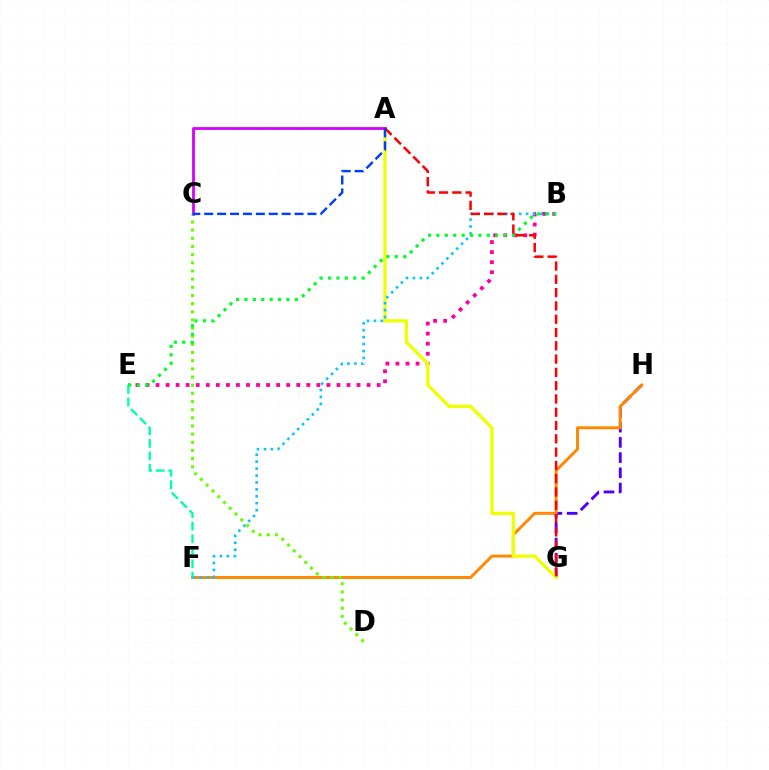{('G', 'H'): [{'color': '#4f00ff', 'line_style': 'dashed', 'thickness': 2.07}], ('F', 'H'): [{'color': '#ff8800', 'line_style': 'solid', 'thickness': 2.12}], ('B', 'E'): [{'color': '#ff00a0', 'line_style': 'dotted', 'thickness': 2.73}, {'color': '#00ff27', 'line_style': 'dotted', 'thickness': 2.28}], ('A', 'G'): [{'color': '#eeff00', 'line_style': 'solid', 'thickness': 2.34}, {'color': '#ff0000', 'line_style': 'dashed', 'thickness': 1.81}], ('B', 'F'): [{'color': '#00c7ff', 'line_style': 'dotted', 'thickness': 1.88}], ('A', 'C'): [{'color': '#d600ff', 'line_style': 'solid', 'thickness': 2.01}, {'color': '#003fff', 'line_style': 'dashed', 'thickness': 1.75}], ('C', 'D'): [{'color': '#66ff00', 'line_style': 'dotted', 'thickness': 2.22}], ('E', 'F'): [{'color': '#00ffaf', 'line_style': 'dashed', 'thickness': 1.71}]}